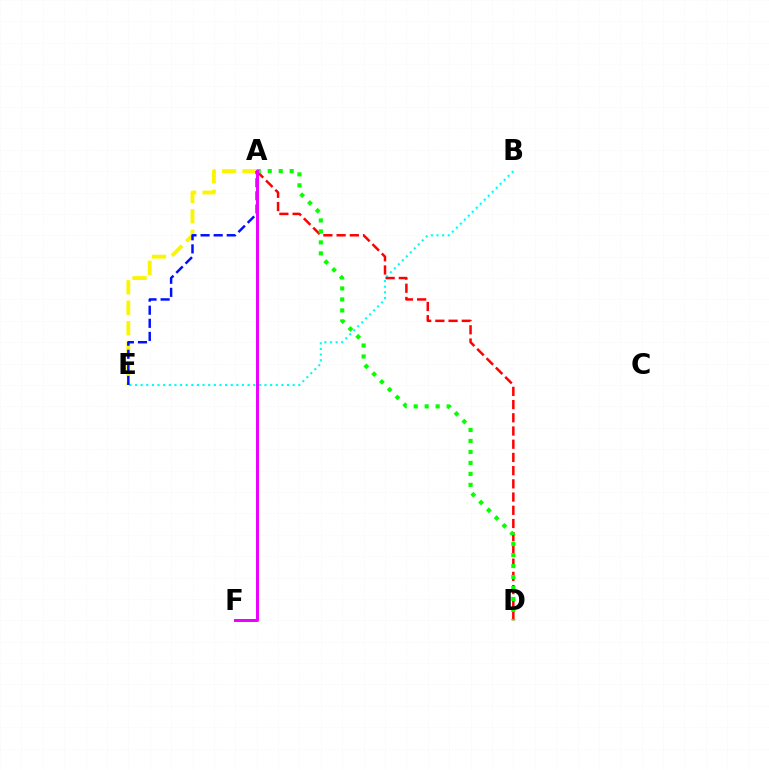{('A', 'E'): [{'color': '#fcf500', 'line_style': 'dashed', 'thickness': 2.78}, {'color': '#0010ff', 'line_style': 'dashed', 'thickness': 1.78}], ('B', 'E'): [{'color': '#00fff6', 'line_style': 'dotted', 'thickness': 1.53}], ('A', 'D'): [{'color': '#ff0000', 'line_style': 'dashed', 'thickness': 1.8}, {'color': '#08ff00', 'line_style': 'dotted', 'thickness': 2.98}], ('A', 'F'): [{'color': '#ee00ff', 'line_style': 'solid', 'thickness': 2.14}]}